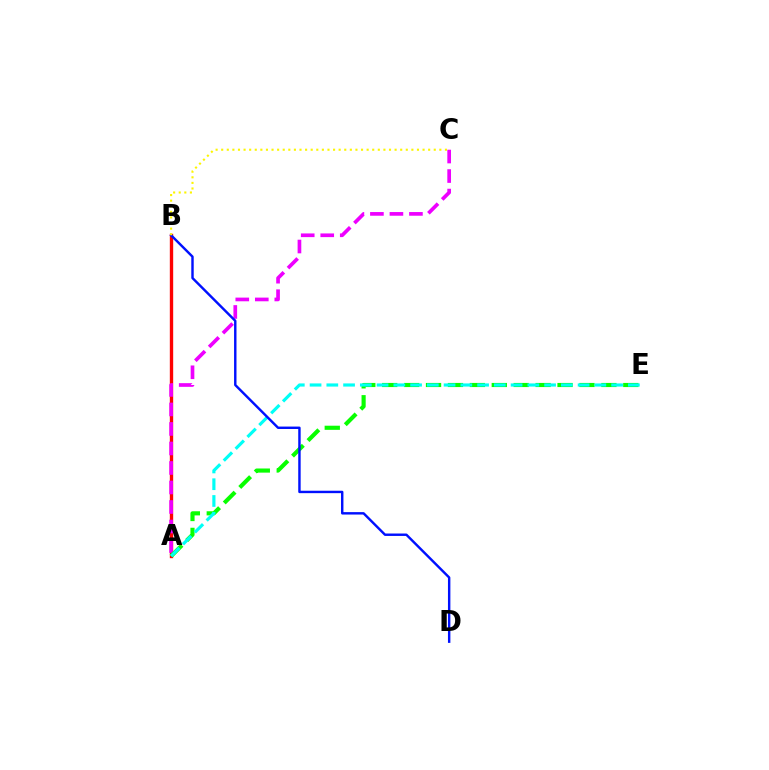{('A', 'B'): [{'color': '#ff0000', 'line_style': 'solid', 'thickness': 2.42}], ('A', 'C'): [{'color': '#ee00ff', 'line_style': 'dashed', 'thickness': 2.65}], ('A', 'E'): [{'color': '#08ff00', 'line_style': 'dashed', 'thickness': 2.98}, {'color': '#00fff6', 'line_style': 'dashed', 'thickness': 2.28}], ('B', 'D'): [{'color': '#0010ff', 'line_style': 'solid', 'thickness': 1.74}], ('B', 'C'): [{'color': '#fcf500', 'line_style': 'dotted', 'thickness': 1.52}]}